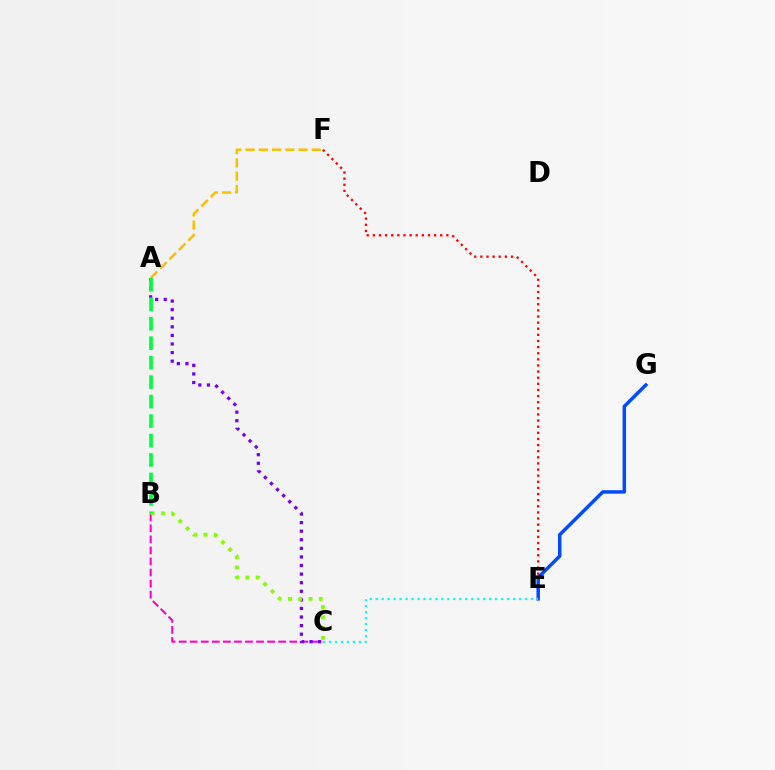{('A', 'F'): [{'color': '#ffbd00', 'line_style': 'dashed', 'thickness': 1.8}], ('E', 'F'): [{'color': '#ff0000', 'line_style': 'dotted', 'thickness': 1.66}], ('B', 'C'): [{'color': '#ff00cf', 'line_style': 'dashed', 'thickness': 1.5}, {'color': '#84ff00', 'line_style': 'dotted', 'thickness': 2.79}], ('A', 'C'): [{'color': '#7200ff', 'line_style': 'dotted', 'thickness': 2.33}], ('A', 'B'): [{'color': '#00ff39', 'line_style': 'dashed', 'thickness': 2.64}], ('E', 'G'): [{'color': '#004bff', 'line_style': 'solid', 'thickness': 2.5}], ('C', 'E'): [{'color': '#00fff6', 'line_style': 'dotted', 'thickness': 1.62}]}